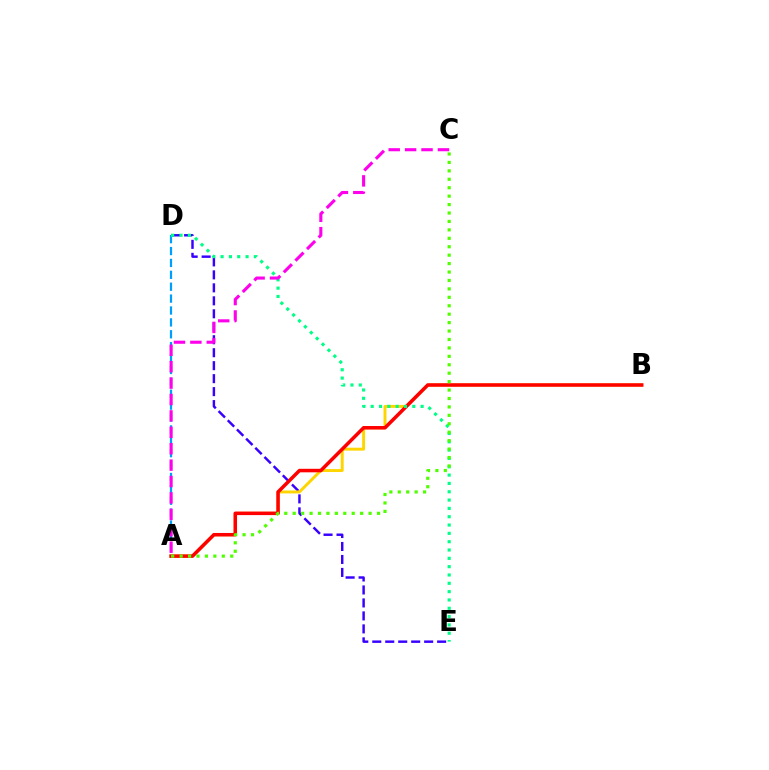{('D', 'E'): [{'color': '#3700ff', 'line_style': 'dashed', 'thickness': 1.76}, {'color': '#00ff86', 'line_style': 'dotted', 'thickness': 2.26}], ('A', 'B'): [{'color': '#ffd500', 'line_style': 'solid', 'thickness': 2.11}, {'color': '#ff0000', 'line_style': 'solid', 'thickness': 2.53}], ('A', 'D'): [{'color': '#009eff', 'line_style': 'dashed', 'thickness': 1.62}], ('A', 'C'): [{'color': '#ff00ed', 'line_style': 'dashed', 'thickness': 2.23}, {'color': '#4fff00', 'line_style': 'dotted', 'thickness': 2.29}]}